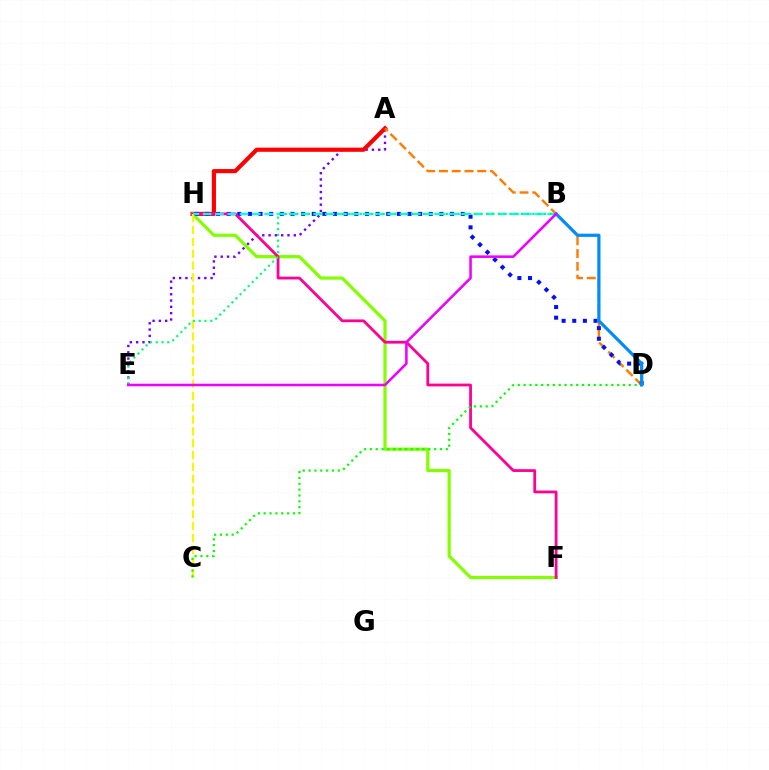{('A', 'E'): [{'color': '#7200ff', 'line_style': 'dotted', 'thickness': 1.71}], ('A', 'H'): [{'color': '#ff0000', 'line_style': 'solid', 'thickness': 2.98}], ('F', 'H'): [{'color': '#84ff00', 'line_style': 'solid', 'thickness': 2.32}, {'color': '#ff0094', 'line_style': 'solid', 'thickness': 2.01}], ('A', 'D'): [{'color': '#ff7c00', 'line_style': 'dashed', 'thickness': 1.74}], ('D', 'H'): [{'color': '#0010ff', 'line_style': 'dotted', 'thickness': 2.89}], ('C', 'H'): [{'color': '#fcf500', 'line_style': 'dashed', 'thickness': 1.61}], ('B', 'H'): [{'color': '#00fff6', 'line_style': 'dashed', 'thickness': 1.67}], ('B', 'E'): [{'color': '#00ff74', 'line_style': 'dotted', 'thickness': 1.56}, {'color': '#ee00ff', 'line_style': 'solid', 'thickness': 1.83}], ('C', 'D'): [{'color': '#08ff00', 'line_style': 'dotted', 'thickness': 1.59}], ('B', 'D'): [{'color': '#008cff', 'line_style': 'solid', 'thickness': 2.3}]}